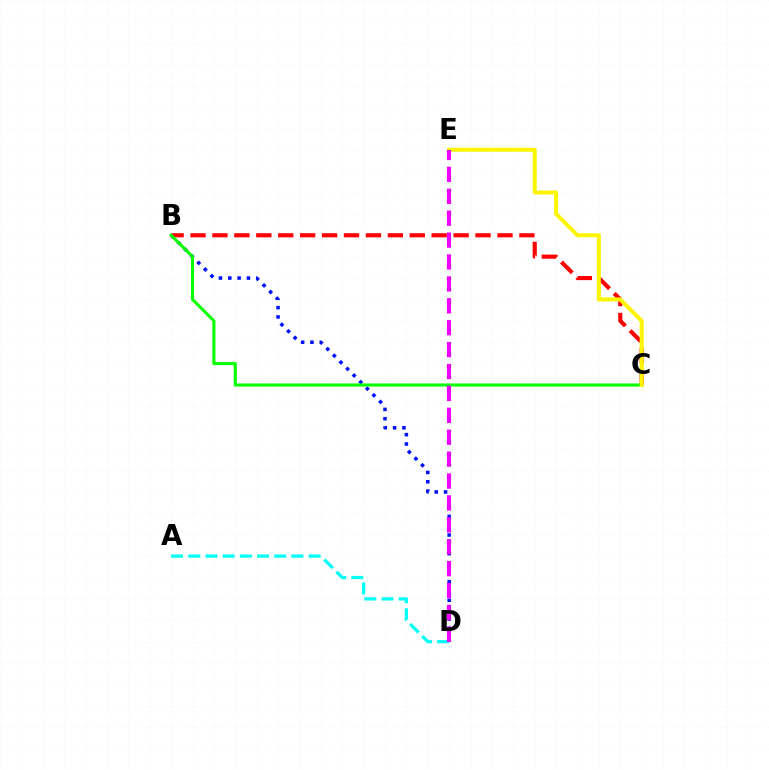{('B', 'D'): [{'color': '#0010ff', 'line_style': 'dotted', 'thickness': 2.53}], ('B', 'C'): [{'color': '#ff0000', 'line_style': 'dashed', 'thickness': 2.98}, {'color': '#08ff00', 'line_style': 'solid', 'thickness': 2.23}], ('A', 'D'): [{'color': '#00fff6', 'line_style': 'dashed', 'thickness': 2.33}], ('C', 'E'): [{'color': '#fcf500', 'line_style': 'solid', 'thickness': 2.89}], ('D', 'E'): [{'color': '#ee00ff', 'line_style': 'dashed', 'thickness': 2.98}]}